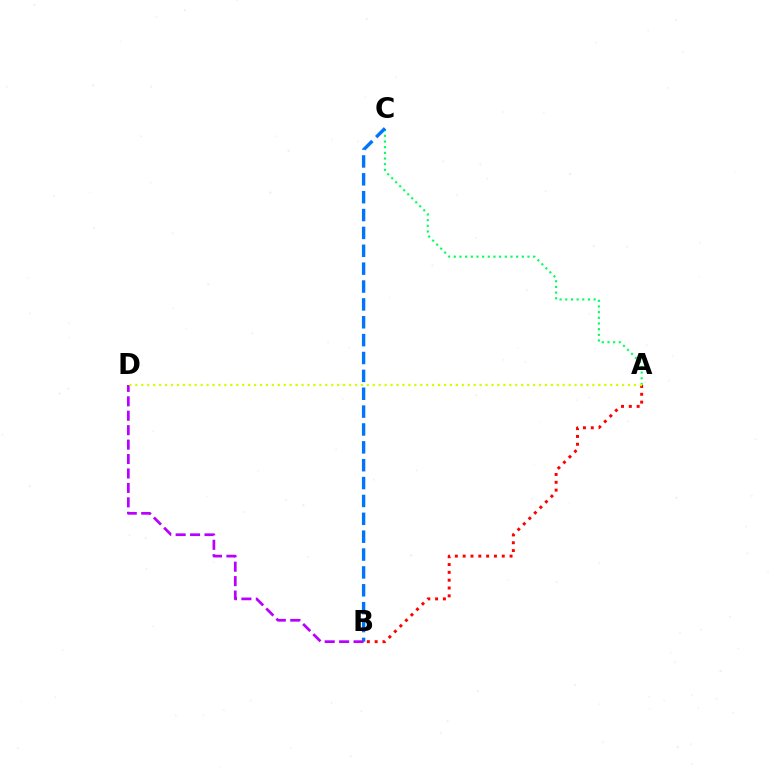{('A', 'C'): [{'color': '#00ff5c', 'line_style': 'dotted', 'thickness': 1.54}], ('B', 'C'): [{'color': '#0074ff', 'line_style': 'dashed', 'thickness': 2.43}], ('A', 'B'): [{'color': '#ff0000', 'line_style': 'dotted', 'thickness': 2.12}], ('B', 'D'): [{'color': '#b900ff', 'line_style': 'dashed', 'thickness': 1.96}], ('A', 'D'): [{'color': '#d1ff00', 'line_style': 'dotted', 'thickness': 1.61}]}